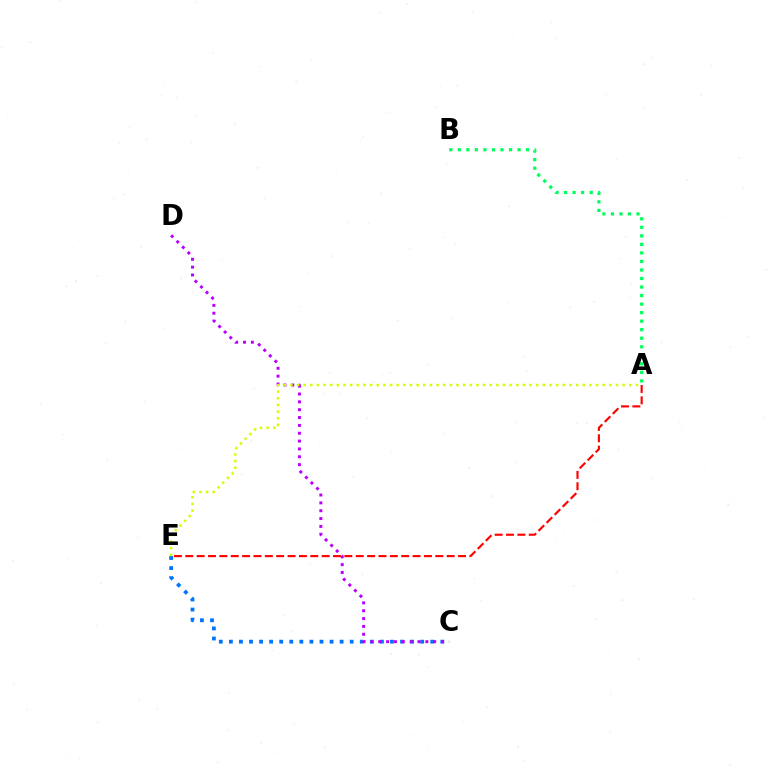{('C', 'E'): [{'color': '#0074ff', 'line_style': 'dotted', 'thickness': 2.74}], ('C', 'D'): [{'color': '#b900ff', 'line_style': 'dotted', 'thickness': 2.13}], ('A', 'B'): [{'color': '#00ff5c', 'line_style': 'dotted', 'thickness': 2.32}], ('A', 'E'): [{'color': '#ff0000', 'line_style': 'dashed', 'thickness': 1.54}, {'color': '#d1ff00', 'line_style': 'dotted', 'thickness': 1.81}]}